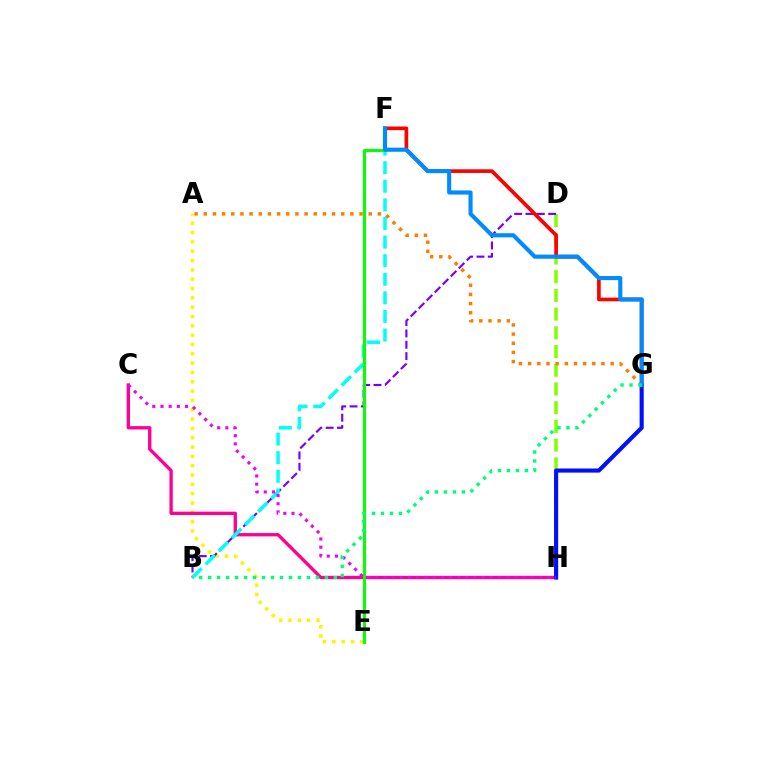{('D', 'H'): [{'color': '#84ff00', 'line_style': 'dashed', 'thickness': 2.54}], ('A', 'E'): [{'color': '#fcf500', 'line_style': 'dotted', 'thickness': 2.53}], ('C', 'H'): [{'color': '#ff0094', 'line_style': 'solid', 'thickness': 2.4}, {'color': '#ee00ff', 'line_style': 'dotted', 'thickness': 2.23}], ('B', 'D'): [{'color': '#7200ff', 'line_style': 'dashed', 'thickness': 1.54}], ('B', 'F'): [{'color': '#00fff6', 'line_style': 'dashed', 'thickness': 2.53}], ('F', 'G'): [{'color': '#ff0000', 'line_style': 'solid', 'thickness': 2.64}, {'color': '#008cff', 'line_style': 'solid', 'thickness': 2.97}], ('E', 'F'): [{'color': '#08ff00', 'line_style': 'solid', 'thickness': 2.22}], ('G', 'H'): [{'color': '#0010ff', 'line_style': 'solid', 'thickness': 2.97}], ('A', 'G'): [{'color': '#ff7c00', 'line_style': 'dotted', 'thickness': 2.49}], ('B', 'G'): [{'color': '#00ff74', 'line_style': 'dotted', 'thickness': 2.44}]}